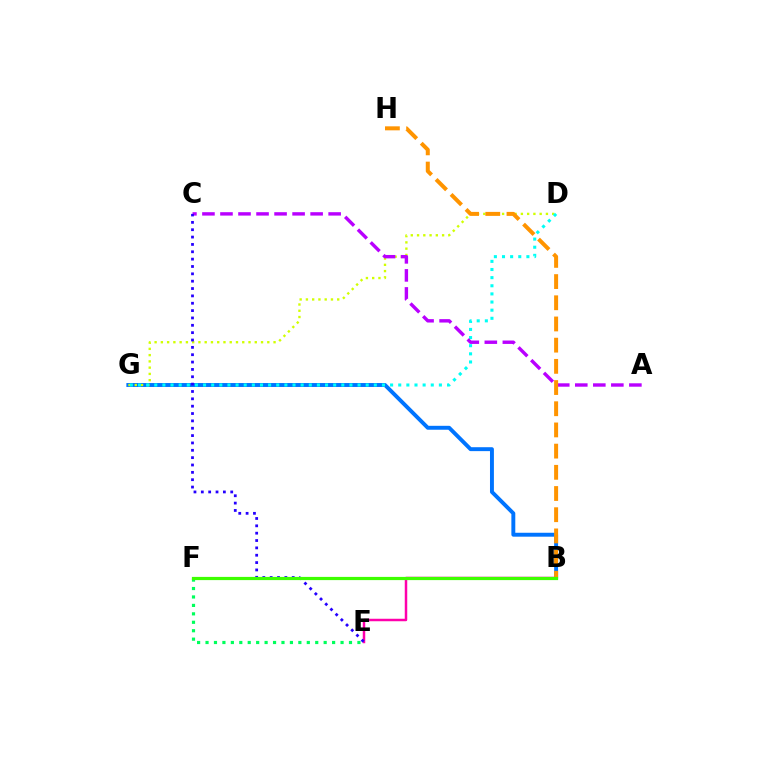{('B', 'G'): [{'color': '#0074ff', 'line_style': 'solid', 'thickness': 2.82}], ('B', 'E'): [{'color': '#ff00ac', 'line_style': 'solid', 'thickness': 1.79}], ('B', 'F'): [{'color': '#ff0000', 'line_style': 'dashed', 'thickness': 1.86}, {'color': '#3dff00', 'line_style': 'solid', 'thickness': 2.31}], ('D', 'G'): [{'color': '#d1ff00', 'line_style': 'dotted', 'thickness': 1.7}, {'color': '#00fff6', 'line_style': 'dotted', 'thickness': 2.21}], ('E', 'F'): [{'color': '#00ff5c', 'line_style': 'dotted', 'thickness': 2.29}], ('A', 'C'): [{'color': '#b900ff', 'line_style': 'dashed', 'thickness': 2.45}], ('C', 'E'): [{'color': '#2500ff', 'line_style': 'dotted', 'thickness': 2.0}], ('B', 'H'): [{'color': '#ff9400', 'line_style': 'dashed', 'thickness': 2.88}]}